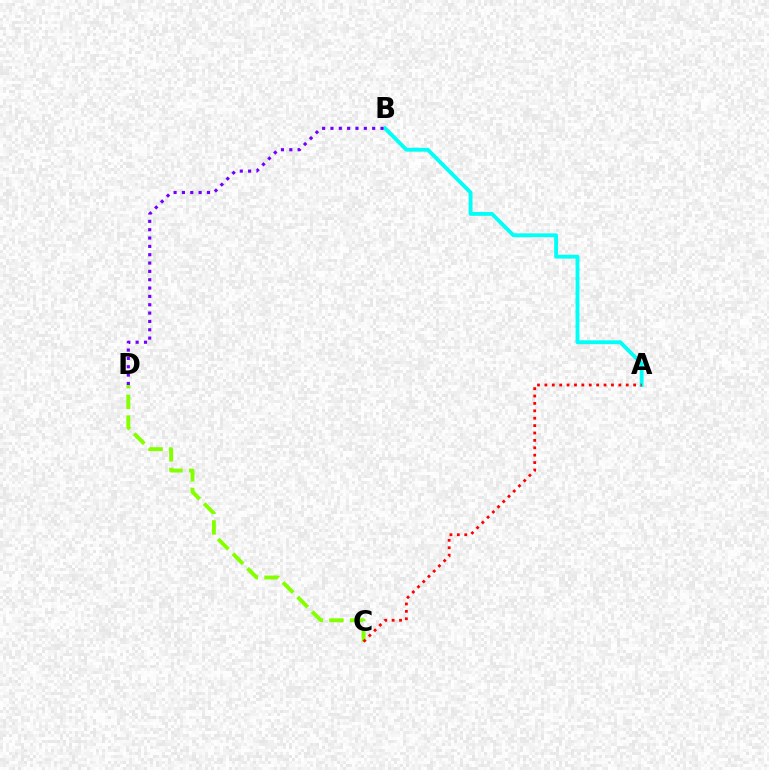{('C', 'D'): [{'color': '#84ff00', 'line_style': 'dashed', 'thickness': 2.81}], ('A', 'B'): [{'color': '#00fff6', 'line_style': 'solid', 'thickness': 2.79}], ('B', 'D'): [{'color': '#7200ff', 'line_style': 'dotted', 'thickness': 2.27}], ('A', 'C'): [{'color': '#ff0000', 'line_style': 'dotted', 'thickness': 2.01}]}